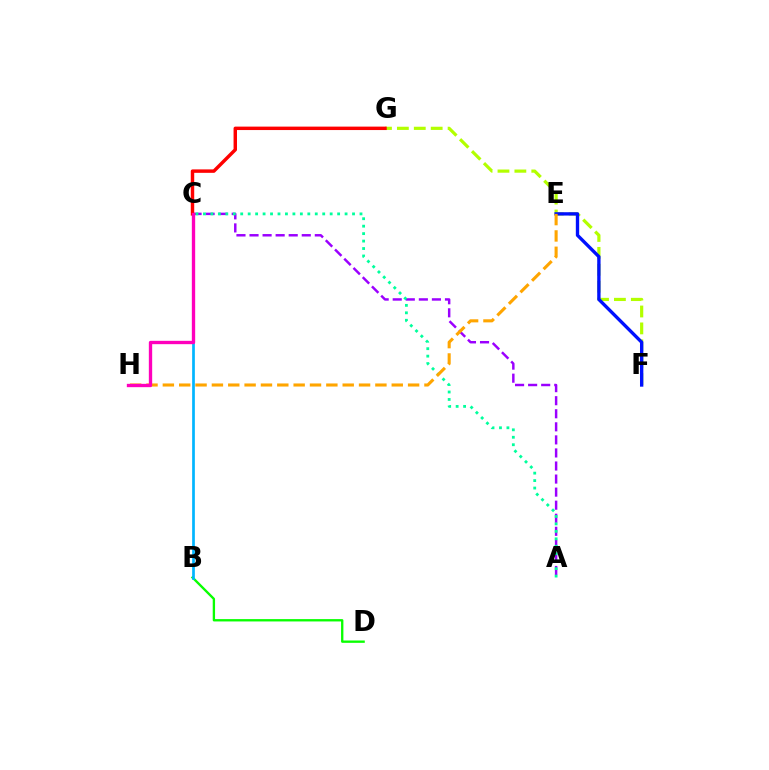{('A', 'C'): [{'color': '#9b00ff', 'line_style': 'dashed', 'thickness': 1.77}, {'color': '#00ff9d', 'line_style': 'dotted', 'thickness': 2.03}], ('B', 'D'): [{'color': '#08ff00', 'line_style': 'solid', 'thickness': 1.68}], ('F', 'G'): [{'color': '#b3ff00', 'line_style': 'dashed', 'thickness': 2.3}], ('B', 'C'): [{'color': '#00b5ff', 'line_style': 'solid', 'thickness': 1.95}], ('C', 'G'): [{'color': '#ff0000', 'line_style': 'solid', 'thickness': 2.48}], ('E', 'F'): [{'color': '#0010ff', 'line_style': 'solid', 'thickness': 2.41}], ('E', 'H'): [{'color': '#ffa500', 'line_style': 'dashed', 'thickness': 2.22}], ('C', 'H'): [{'color': '#ff00bd', 'line_style': 'solid', 'thickness': 2.4}]}